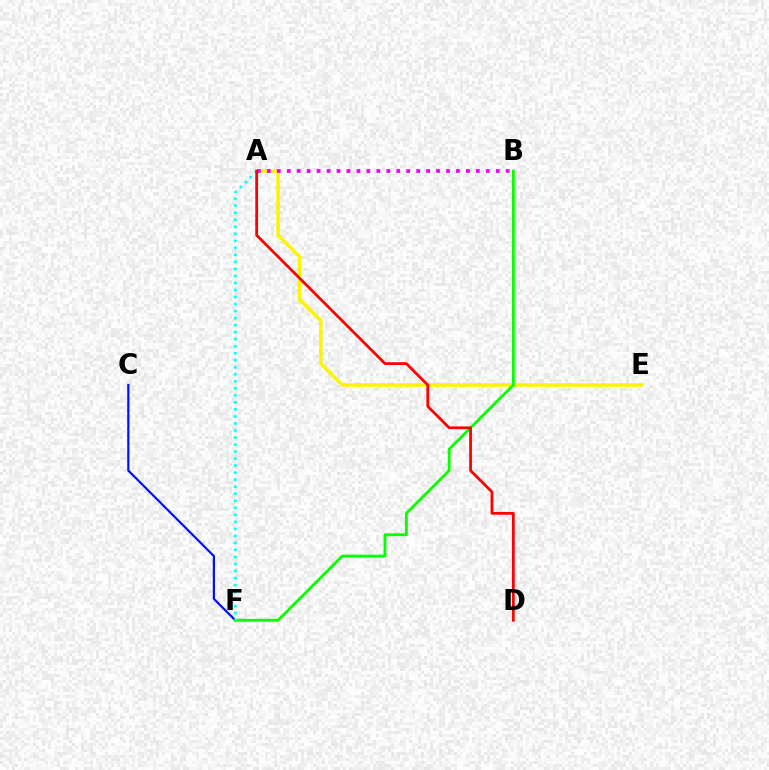{('A', 'E'): [{'color': '#fcf500', 'line_style': 'solid', 'thickness': 2.55}], ('C', 'F'): [{'color': '#0010ff', 'line_style': 'solid', 'thickness': 1.59}], ('B', 'F'): [{'color': '#08ff00', 'line_style': 'solid', 'thickness': 2.04}], ('A', 'F'): [{'color': '#00fff6', 'line_style': 'dotted', 'thickness': 1.91}], ('A', 'B'): [{'color': '#ee00ff', 'line_style': 'dotted', 'thickness': 2.7}], ('A', 'D'): [{'color': '#ff0000', 'line_style': 'solid', 'thickness': 1.99}]}